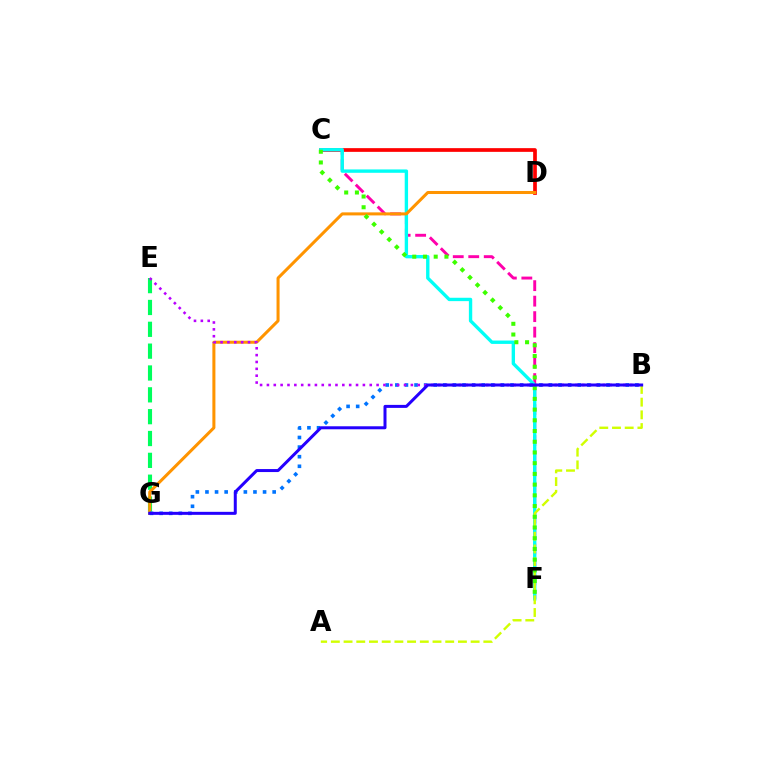{('C', 'D'): [{'color': '#ff0000', 'line_style': 'solid', 'thickness': 2.66}], ('C', 'F'): [{'color': '#ff00ac', 'line_style': 'dashed', 'thickness': 2.1}, {'color': '#00fff6', 'line_style': 'solid', 'thickness': 2.42}, {'color': '#3dff00', 'line_style': 'dotted', 'thickness': 2.91}], ('A', 'B'): [{'color': '#d1ff00', 'line_style': 'dashed', 'thickness': 1.73}], ('E', 'G'): [{'color': '#00ff5c', 'line_style': 'dashed', 'thickness': 2.97}], ('D', 'G'): [{'color': '#ff9400', 'line_style': 'solid', 'thickness': 2.18}], ('B', 'G'): [{'color': '#0074ff', 'line_style': 'dotted', 'thickness': 2.61}, {'color': '#2500ff', 'line_style': 'solid', 'thickness': 2.16}], ('B', 'E'): [{'color': '#b900ff', 'line_style': 'dotted', 'thickness': 1.86}]}